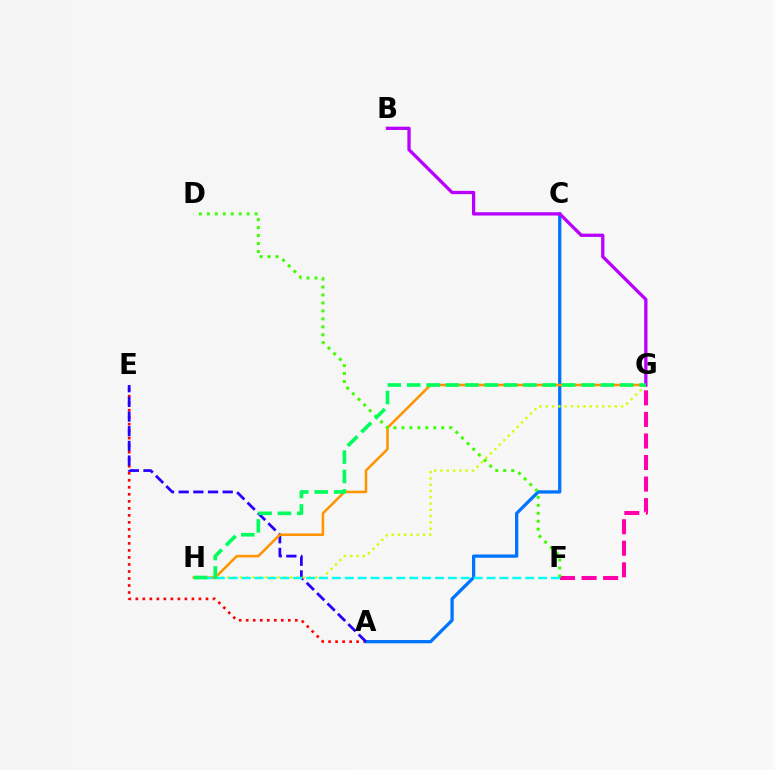{('F', 'G'): [{'color': '#ff00ac', 'line_style': 'dashed', 'thickness': 2.93}], ('A', 'E'): [{'color': '#ff0000', 'line_style': 'dotted', 'thickness': 1.91}, {'color': '#2500ff', 'line_style': 'dashed', 'thickness': 1.99}], ('A', 'C'): [{'color': '#0074ff', 'line_style': 'solid', 'thickness': 2.35}], ('G', 'H'): [{'color': '#ff9400', 'line_style': 'solid', 'thickness': 1.84}, {'color': '#d1ff00', 'line_style': 'dotted', 'thickness': 1.7}, {'color': '#00ff5c', 'line_style': 'dashed', 'thickness': 2.63}], ('B', 'G'): [{'color': '#b900ff', 'line_style': 'solid', 'thickness': 2.37}], ('D', 'F'): [{'color': '#3dff00', 'line_style': 'dotted', 'thickness': 2.16}], ('F', 'H'): [{'color': '#00fff6', 'line_style': 'dashed', 'thickness': 1.75}]}